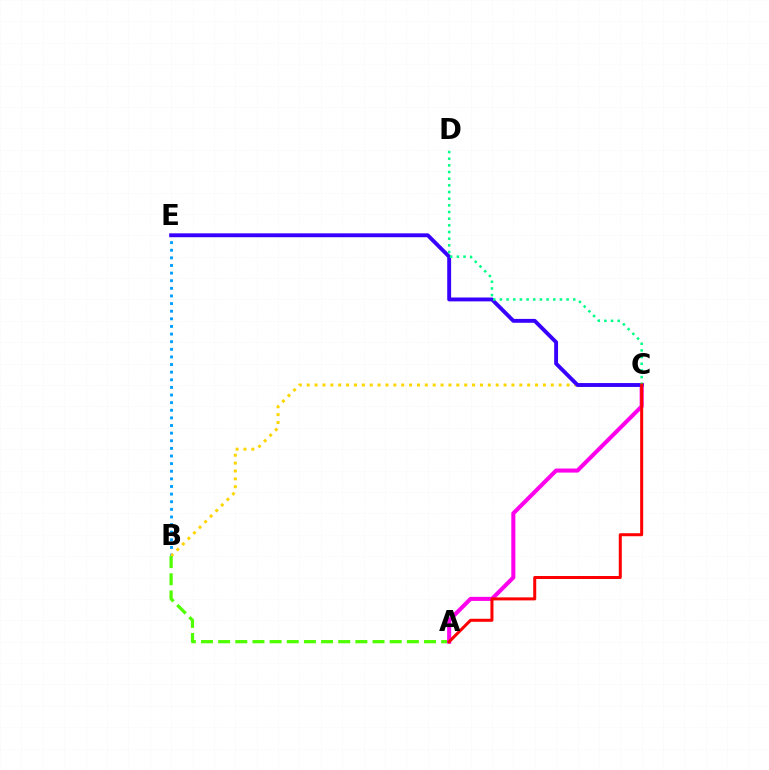{('B', 'E'): [{'color': '#009eff', 'line_style': 'dotted', 'thickness': 2.07}], ('B', 'C'): [{'color': '#ffd500', 'line_style': 'dotted', 'thickness': 2.14}], ('A', 'B'): [{'color': '#4fff00', 'line_style': 'dashed', 'thickness': 2.33}], ('A', 'C'): [{'color': '#ff00ed', 'line_style': 'solid', 'thickness': 2.93}, {'color': '#ff0000', 'line_style': 'solid', 'thickness': 2.17}], ('C', 'E'): [{'color': '#3700ff', 'line_style': 'solid', 'thickness': 2.79}], ('C', 'D'): [{'color': '#00ff86', 'line_style': 'dotted', 'thickness': 1.81}]}